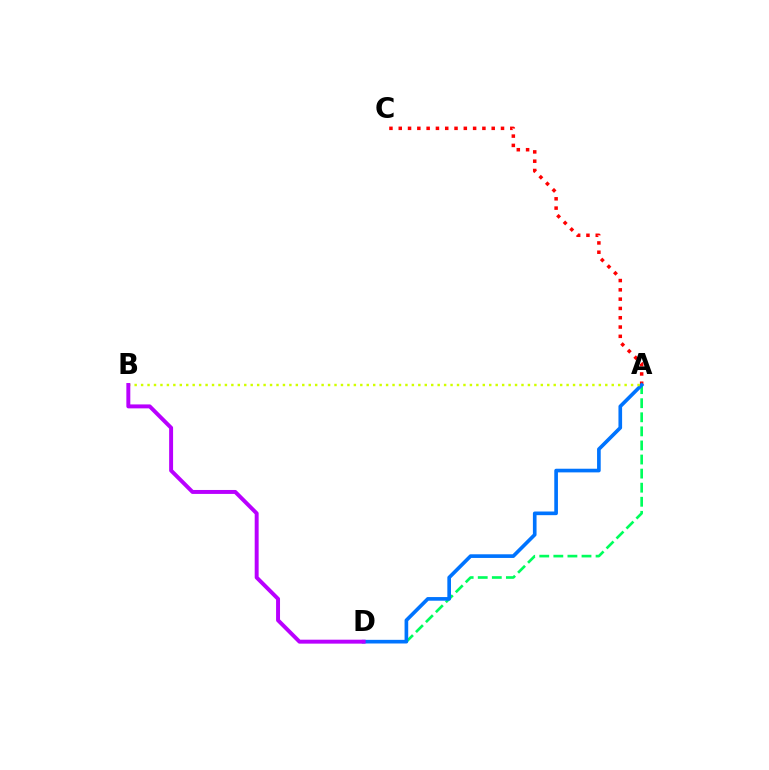{('A', 'C'): [{'color': '#ff0000', 'line_style': 'dotted', 'thickness': 2.53}], ('A', 'D'): [{'color': '#00ff5c', 'line_style': 'dashed', 'thickness': 1.91}, {'color': '#0074ff', 'line_style': 'solid', 'thickness': 2.63}], ('A', 'B'): [{'color': '#d1ff00', 'line_style': 'dotted', 'thickness': 1.75}], ('B', 'D'): [{'color': '#b900ff', 'line_style': 'solid', 'thickness': 2.84}]}